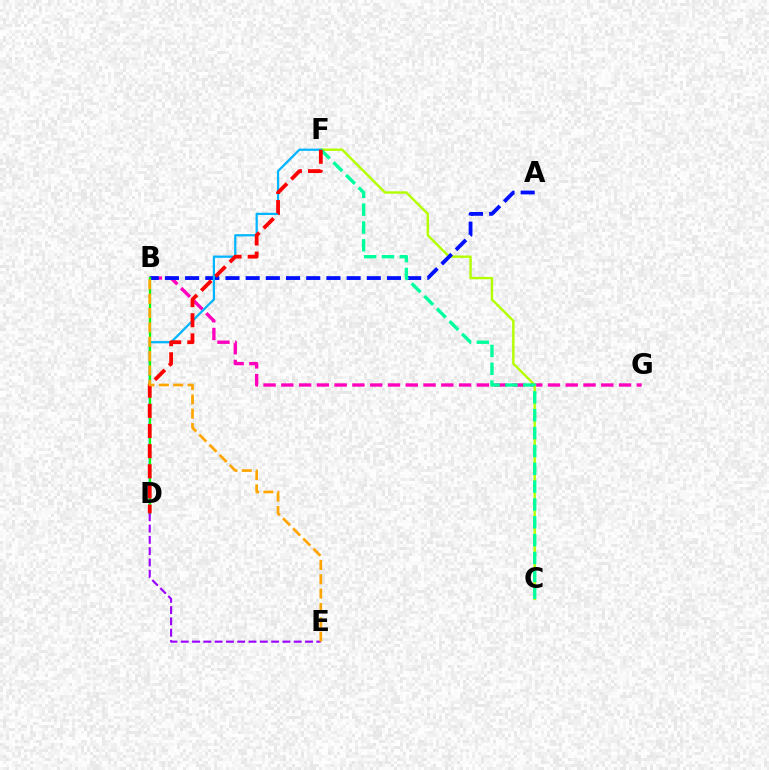{('B', 'G'): [{'color': '#ff00bd', 'line_style': 'dashed', 'thickness': 2.41}], ('C', 'F'): [{'color': '#b3ff00', 'line_style': 'solid', 'thickness': 1.72}, {'color': '#00ff9d', 'line_style': 'dashed', 'thickness': 2.42}], ('A', 'B'): [{'color': '#0010ff', 'line_style': 'dashed', 'thickness': 2.74}], ('D', 'F'): [{'color': '#00b5ff', 'line_style': 'solid', 'thickness': 1.61}, {'color': '#ff0000', 'line_style': 'dashed', 'thickness': 2.74}], ('B', 'D'): [{'color': '#08ff00', 'line_style': 'solid', 'thickness': 1.66}], ('D', 'E'): [{'color': '#9b00ff', 'line_style': 'dashed', 'thickness': 1.53}], ('B', 'E'): [{'color': '#ffa500', 'line_style': 'dashed', 'thickness': 1.95}]}